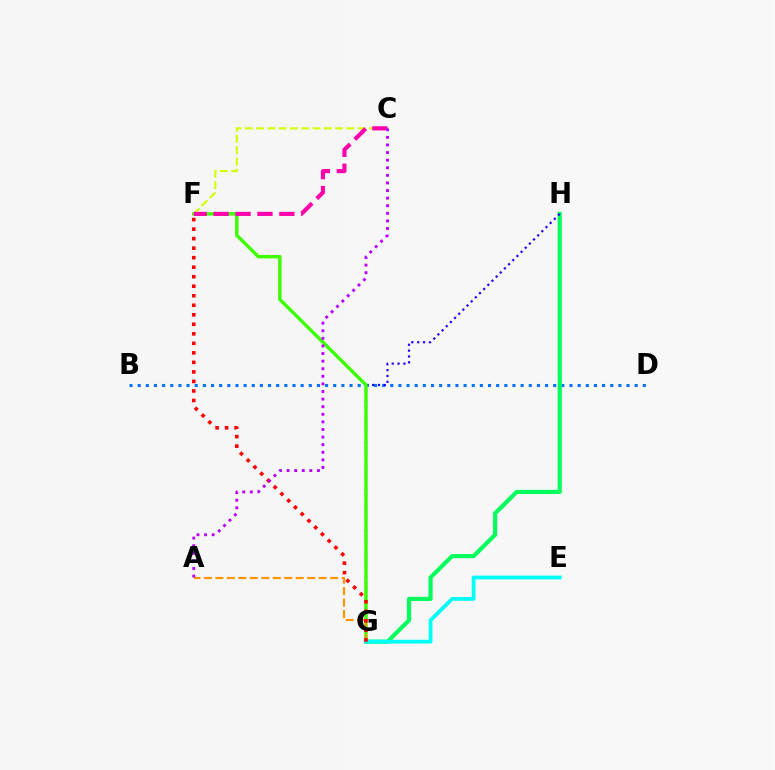{('B', 'D'): [{'color': '#0074ff', 'line_style': 'dotted', 'thickness': 2.21}], ('G', 'H'): [{'color': '#00ff5c', 'line_style': 'solid', 'thickness': 3.0}, {'color': '#2500ff', 'line_style': 'dotted', 'thickness': 1.59}], ('F', 'G'): [{'color': '#3dff00', 'line_style': 'solid', 'thickness': 2.48}, {'color': '#ff0000', 'line_style': 'dotted', 'thickness': 2.59}], ('A', 'G'): [{'color': '#ff9400', 'line_style': 'dashed', 'thickness': 1.56}], ('C', 'F'): [{'color': '#d1ff00', 'line_style': 'dashed', 'thickness': 1.53}, {'color': '#ff00ac', 'line_style': 'dashed', 'thickness': 2.98}], ('E', 'G'): [{'color': '#00fff6', 'line_style': 'solid', 'thickness': 2.72}], ('A', 'C'): [{'color': '#b900ff', 'line_style': 'dotted', 'thickness': 2.06}]}